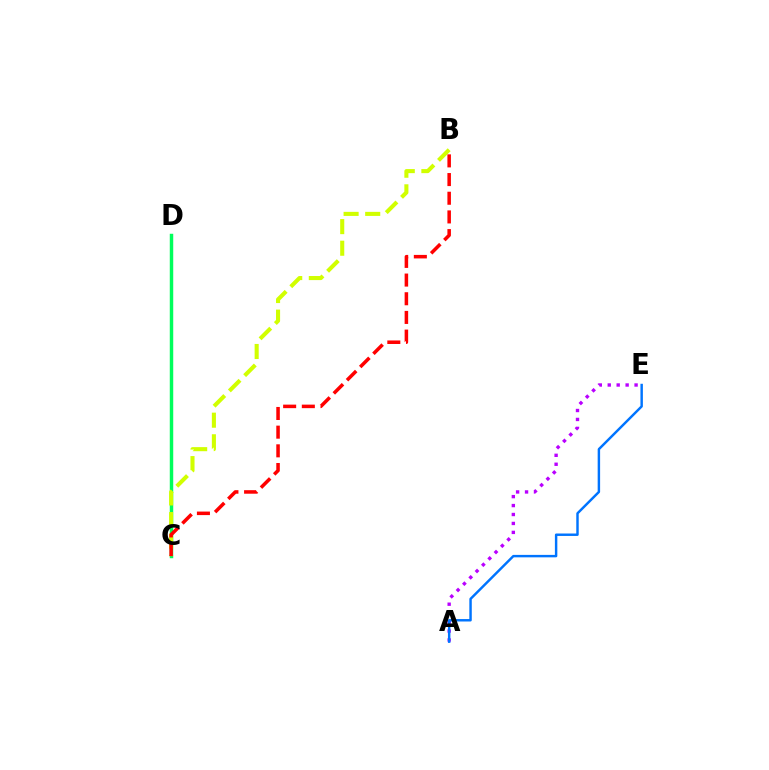{('A', 'E'): [{'color': '#b900ff', 'line_style': 'dotted', 'thickness': 2.43}, {'color': '#0074ff', 'line_style': 'solid', 'thickness': 1.76}], ('C', 'D'): [{'color': '#00ff5c', 'line_style': 'solid', 'thickness': 2.49}], ('B', 'C'): [{'color': '#d1ff00', 'line_style': 'dashed', 'thickness': 2.94}, {'color': '#ff0000', 'line_style': 'dashed', 'thickness': 2.54}]}